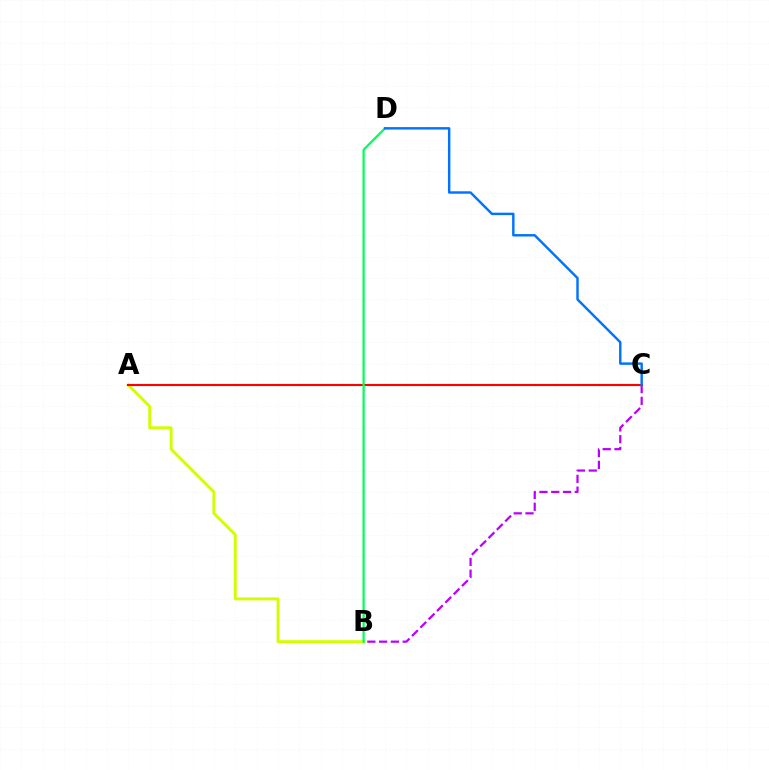{('A', 'B'): [{'color': '#d1ff00', 'line_style': 'solid', 'thickness': 2.11}], ('A', 'C'): [{'color': '#ff0000', 'line_style': 'solid', 'thickness': 1.53}], ('B', 'D'): [{'color': '#00ff5c', 'line_style': 'solid', 'thickness': 1.61}], ('B', 'C'): [{'color': '#b900ff', 'line_style': 'dashed', 'thickness': 1.6}], ('C', 'D'): [{'color': '#0074ff', 'line_style': 'solid', 'thickness': 1.75}]}